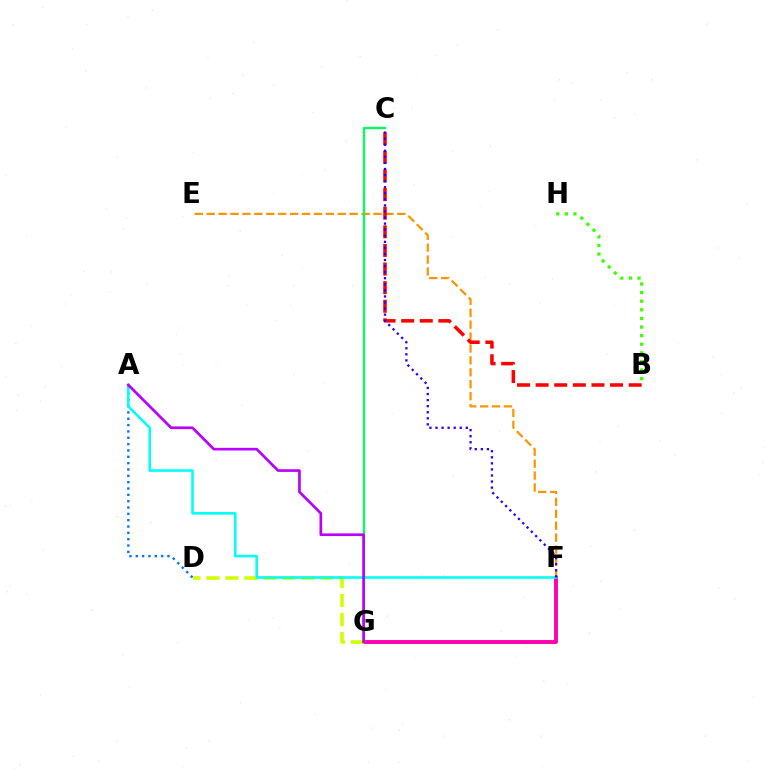{('E', 'F'): [{'color': '#ff9400', 'line_style': 'dashed', 'thickness': 1.62}], ('A', 'D'): [{'color': '#0074ff', 'line_style': 'dotted', 'thickness': 1.72}], ('F', 'G'): [{'color': '#ff00ac', 'line_style': 'solid', 'thickness': 2.81}], ('D', 'G'): [{'color': '#d1ff00', 'line_style': 'dashed', 'thickness': 2.57}], ('C', 'G'): [{'color': '#00ff5c', 'line_style': 'solid', 'thickness': 1.65}], ('B', 'C'): [{'color': '#ff0000', 'line_style': 'dashed', 'thickness': 2.53}], ('A', 'F'): [{'color': '#00fff6', 'line_style': 'solid', 'thickness': 1.84}], ('A', 'G'): [{'color': '#b900ff', 'line_style': 'solid', 'thickness': 1.93}], ('C', 'F'): [{'color': '#2500ff', 'line_style': 'dotted', 'thickness': 1.65}], ('B', 'H'): [{'color': '#3dff00', 'line_style': 'dotted', 'thickness': 2.34}]}